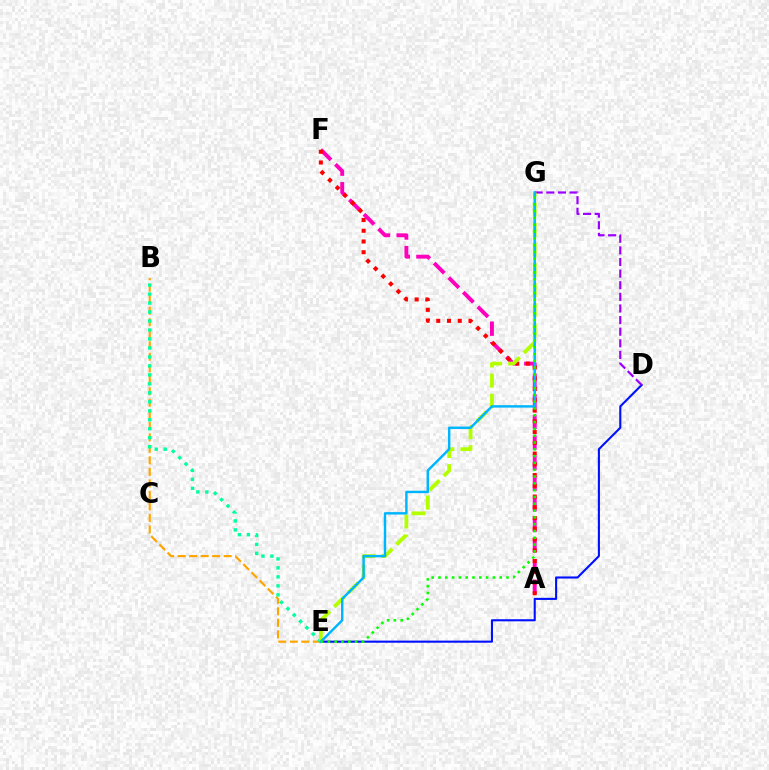{('D', 'E'): [{'color': '#0010ff', 'line_style': 'solid', 'thickness': 1.51}], ('B', 'E'): [{'color': '#ffa500', 'line_style': 'dashed', 'thickness': 1.56}, {'color': '#00ff9d', 'line_style': 'dotted', 'thickness': 2.44}], ('D', 'G'): [{'color': '#9b00ff', 'line_style': 'dashed', 'thickness': 1.58}], ('A', 'F'): [{'color': '#ff00bd', 'line_style': 'dashed', 'thickness': 2.8}, {'color': '#ff0000', 'line_style': 'dotted', 'thickness': 2.92}], ('E', 'G'): [{'color': '#b3ff00', 'line_style': 'dashed', 'thickness': 2.74}, {'color': '#00b5ff', 'line_style': 'solid', 'thickness': 1.76}, {'color': '#08ff00', 'line_style': 'dotted', 'thickness': 1.85}]}